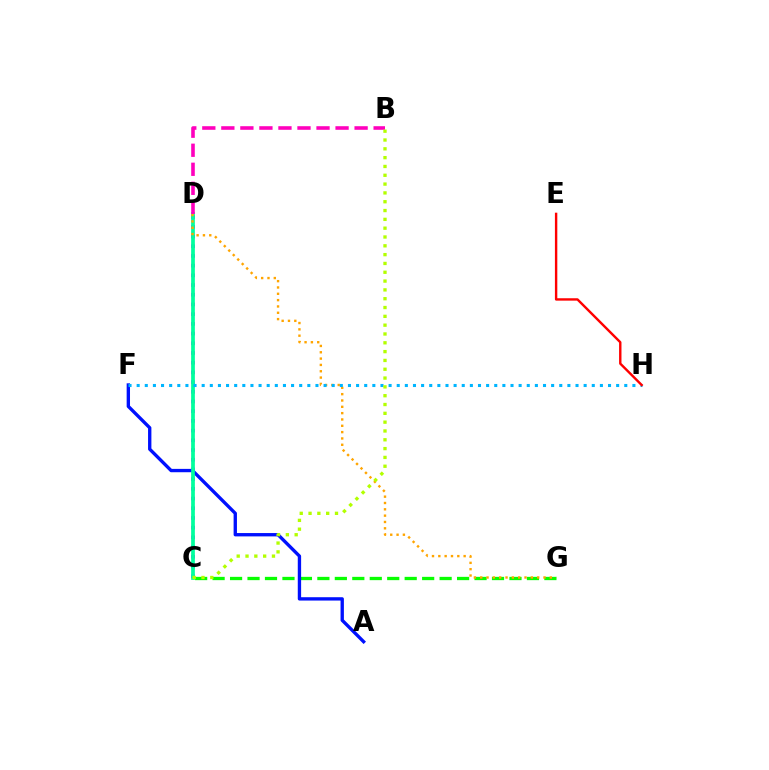{('C', 'D'): [{'color': '#9b00ff', 'line_style': 'dotted', 'thickness': 2.64}, {'color': '#00ff9d', 'line_style': 'solid', 'thickness': 2.68}], ('C', 'G'): [{'color': '#08ff00', 'line_style': 'dashed', 'thickness': 2.37}], ('A', 'F'): [{'color': '#0010ff', 'line_style': 'solid', 'thickness': 2.41}], ('D', 'G'): [{'color': '#ffa500', 'line_style': 'dotted', 'thickness': 1.72}], ('B', 'D'): [{'color': '#ff00bd', 'line_style': 'dashed', 'thickness': 2.59}], ('F', 'H'): [{'color': '#00b5ff', 'line_style': 'dotted', 'thickness': 2.21}], ('E', 'H'): [{'color': '#ff0000', 'line_style': 'solid', 'thickness': 1.73}], ('B', 'C'): [{'color': '#b3ff00', 'line_style': 'dotted', 'thickness': 2.4}]}